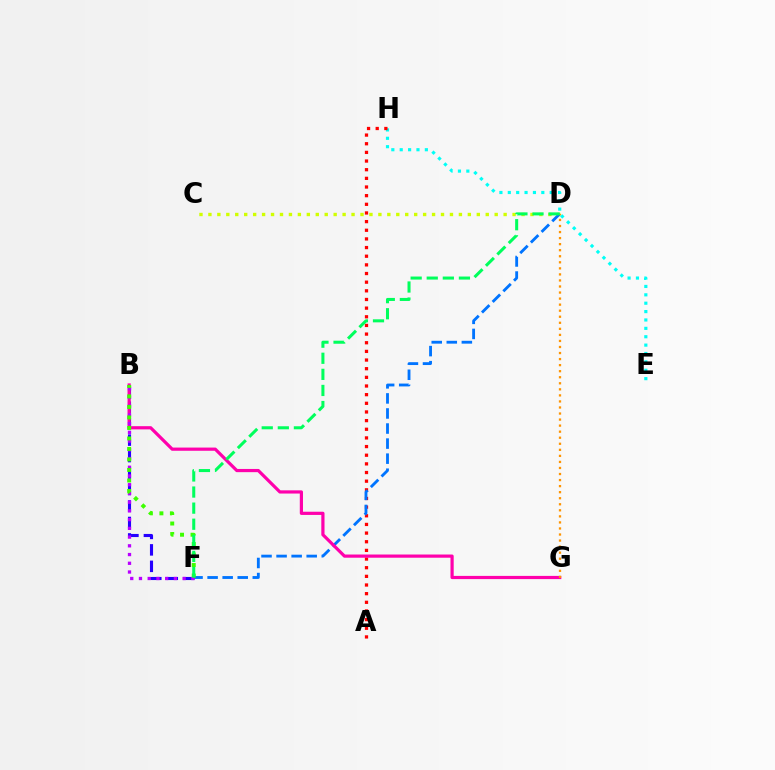{('C', 'D'): [{'color': '#d1ff00', 'line_style': 'dotted', 'thickness': 2.43}], ('E', 'H'): [{'color': '#00fff6', 'line_style': 'dotted', 'thickness': 2.28}], ('A', 'H'): [{'color': '#ff0000', 'line_style': 'dotted', 'thickness': 2.35}], ('B', 'F'): [{'color': '#2500ff', 'line_style': 'dashed', 'thickness': 2.24}, {'color': '#b900ff', 'line_style': 'dotted', 'thickness': 2.37}, {'color': '#3dff00', 'line_style': 'dotted', 'thickness': 2.85}], ('D', 'F'): [{'color': '#0074ff', 'line_style': 'dashed', 'thickness': 2.05}, {'color': '#00ff5c', 'line_style': 'dashed', 'thickness': 2.19}], ('B', 'G'): [{'color': '#ff00ac', 'line_style': 'solid', 'thickness': 2.31}], ('D', 'G'): [{'color': '#ff9400', 'line_style': 'dotted', 'thickness': 1.64}]}